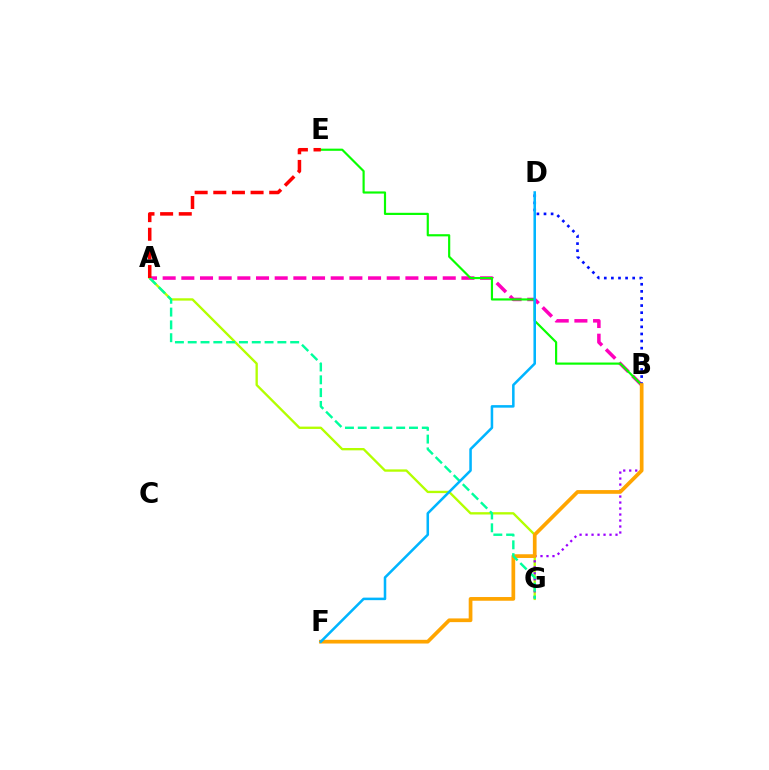{('A', 'B'): [{'color': '#ff00bd', 'line_style': 'dashed', 'thickness': 2.54}], ('A', 'G'): [{'color': '#b3ff00', 'line_style': 'solid', 'thickness': 1.68}, {'color': '#00ff9d', 'line_style': 'dashed', 'thickness': 1.74}], ('B', 'E'): [{'color': '#08ff00', 'line_style': 'solid', 'thickness': 1.57}], ('B', 'G'): [{'color': '#9b00ff', 'line_style': 'dotted', 'thickness': 1.63}], ('B', 'D'): [{'color': '#0010ff', 'line_style': 'dotted', 'thickness': 1.93}], ('B', 'F'): [{'color': '#ffa500', 'line_style': 'solid', 'thickness': 2.67}], ('A', 'E'): [{'color': '#ff0000', 'line_style': 'dashed', 'thickness': 2.53}], ('D', 'F'): [{'color': '#00b5ff', 'line_style': 'solid', 'thickness': 1.83}]}